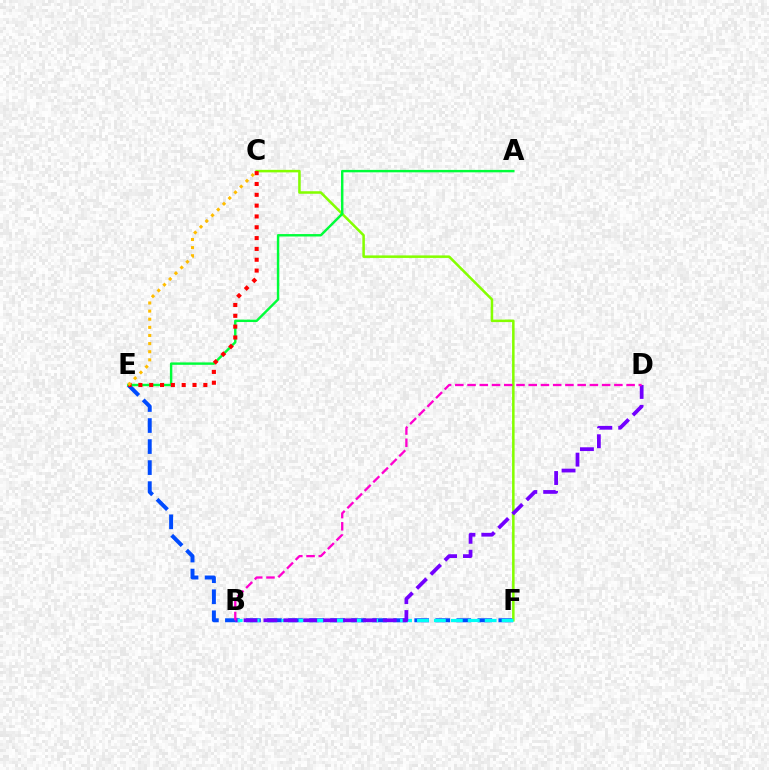{('E', 'F'): [{'color': '#004bff', 'line_style': 'dashed', 'thickness': 2.86}], ('C', 'F'): [{'color': '#84ff00', 'line_style': 'solid', 'thickness': 1.82}], ('A', 'E'): [{'color': '#00ff39', 'line_style': 'solid', 'thickness': 1.74}], ('C', 'E'): [{'color': '#ff0000', 'line_style': 'dotted', 'thickness': 2.94}, {'color': '#ffbd00', 'line_style': 'dotted', 'thickness': 2.21}], ('B', 'F'): [{'color': '#00fff6', 'line_style': 'dashed', 'thickness': 2.3}], ('B', 'D'): [{'color': '#7200ff', 'line_style': 'dashed', 'thickness': 2.7}, {'color': '#ff00cf', 'line_style': 'dashed', 'thickness': 1.66}]}